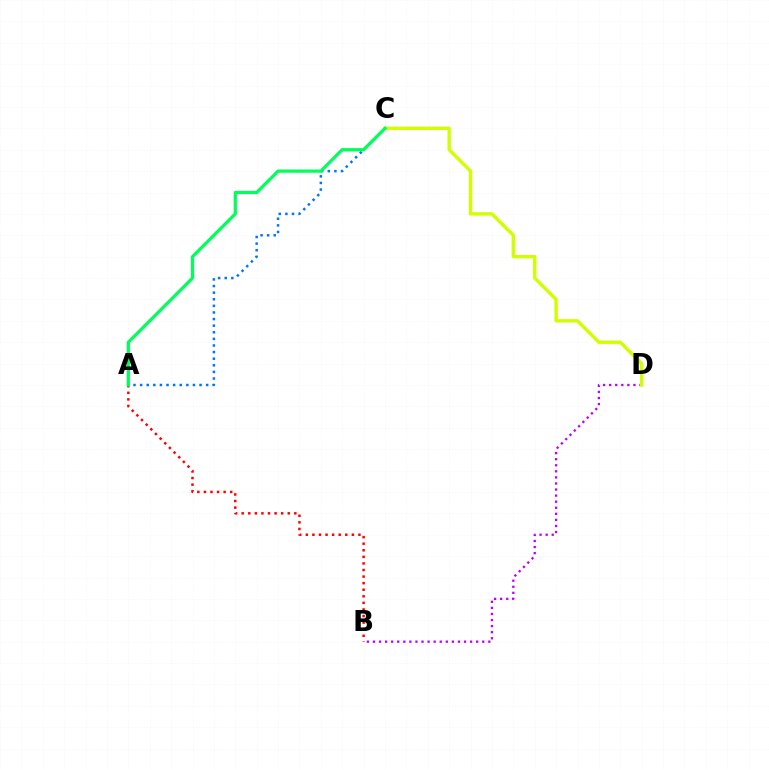{('A', 'B'): [{'color': '#ff0000', 'line_style': 'dotted', 'thickness': 1.79}], ('A', 'C'): [{'color': '#0074ff', 'line_style': 'dotted', 'thickness': 1.79}, {'color': '#00ff5c', 'line_style': 'solid', 'thickness': 2.33}], ('B', 'D'): [{'color': '#b900ff', 'line_style': 'dotted', 'thickness': 1.65}], ('C', 'D'): [{'color': '#d1ff00', 'line_style': 'solid', 'thickness': 2.45}]}